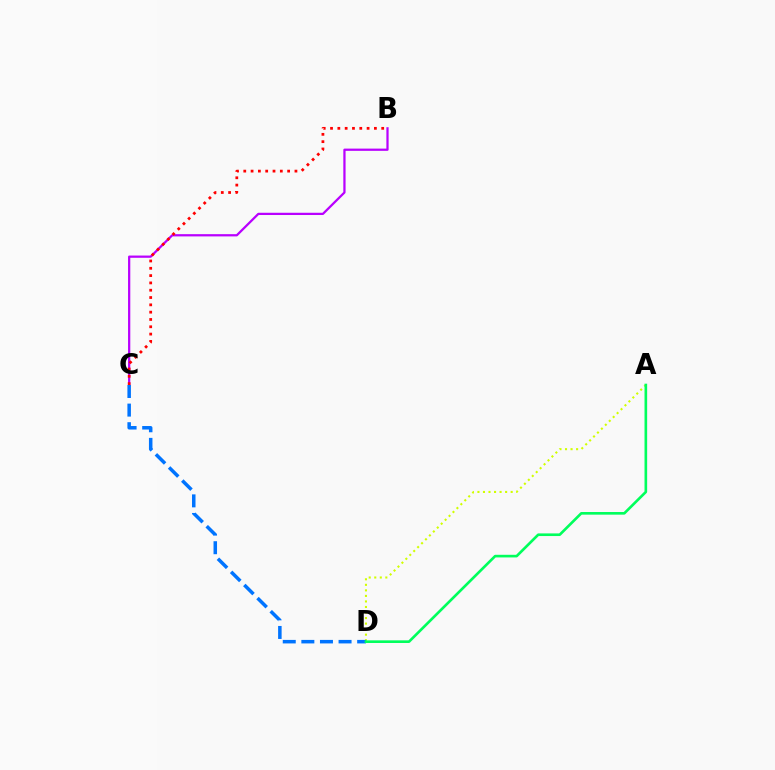{('B', 'C'): [{'color': '#b900ff', 'line_style': 'solid', 'thickness': 1.62}, {'color': '#ff0000', 'line_style': 'dotted', 'thickness': 1.99}], ('A', 'D'): [{'color': '#d1ff00', 'line_style': 'dotted', 'thickness': 1.5}, {'color': '#00ff5c', 'line_style': 'solid', 'thickness': 1.9}], ('C', 'D'): [{'color': '#0074ff', 'line_style': 'dashed', 'thickness': 2.53}]}